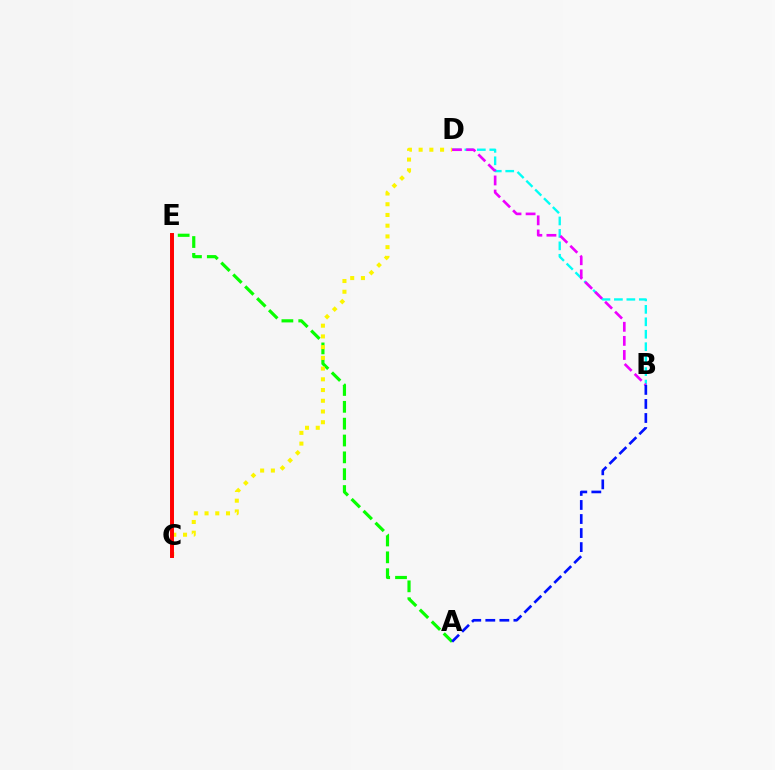{('A', 'E'): [{'color': '#08ff00', 'line_style': 'dashed', 'thickness': 2.29}], ('B', 'D'): [{'color': '#00fff6', 'line_style': 'dashed', 'thickness': 1.69}, {'color': '#ee00ff', 'line_style': 'dashed', 'thickness': 1.91}], ('C', 'D'): [{'color': '#fcf500', 'line_style': 'dotted', 'thickness': 2.91}], ('C', 'E'): [{'color': '#ff0000', 'line_style': 'solid', 'thickness': 2.85}], ('A', 'B'): [{'color': '#0010ff', 'line_style': 'dashed', 'thickness': 1.91}]}